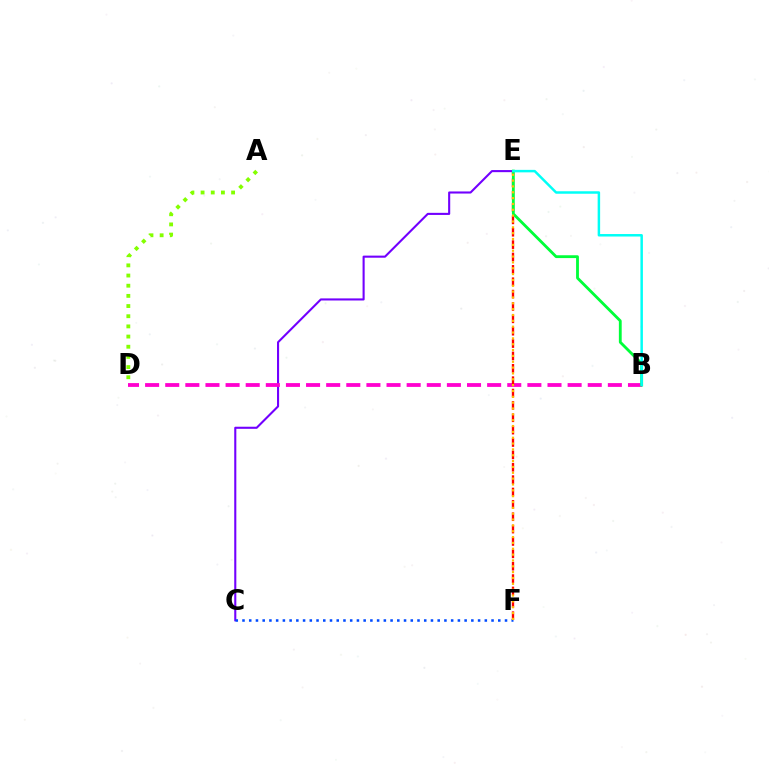{('C', 'E'): [{'color': '#7200ff', 'line_style': 'solid', 'thickness': 1.51}], ('A', 'D'): [{'color': '#84ff00', 'line_style': 'dotted', 'thickness': 2.76}], ('B', 'D'): [{'color': '#ff00cf', 'line_style': 'dashed', 'thickness': 2.73}], ('E', 'F'): [{'color': '#ff0000', 'line_style': 'dashed', 'thickness': 1.68}, {'color': '#ffbd00', 'line_style': 'dotted', 'thickness': 1.59}], ('C', 'F'): [{'color': '#004bff', 'line_style': 'dotted', 'thickness': 1.83}], ('B', 'E'): [{'color': '#00ff39', 'line_style': 'solid', 'thickness': 2.04}, {'color': '#00fff6', 'line_style': 'solid', 'thickness': 1.79}]}